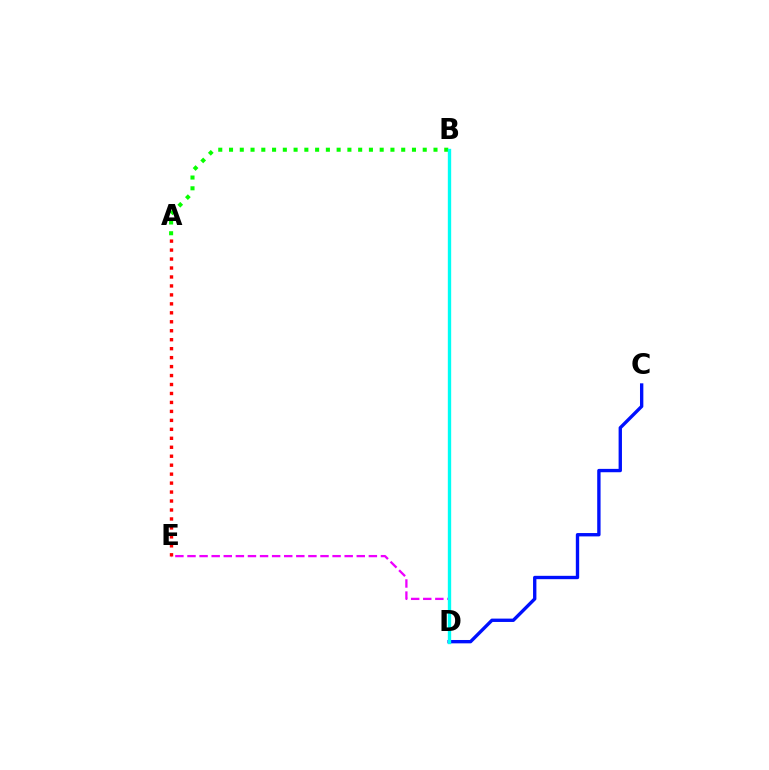{('D', 'E'): [{'color': '#ee00ff', 'line_style': 'dashed', 'thickness': 1.64}], ('A', 'B'): [{'color': '#08ff00', 'line_style': 'dotted', 'thickness': 2.92}], ('B', 'D'): [{'color': '#fcf500', 'line_style': 'dashed', 'thickness': 1.82}, {'color': '#00fff6', 'line_style': 'solid', 'thickness': 2.41}], ('C', 'D'): [{'color': '#0010ff', 'line_style': 'solid', 'thickness': 2.42}], ('A', 'E'): [{'color': '#ff0000', 'line_style': 'dotted', 'thickness': 2.44}]}